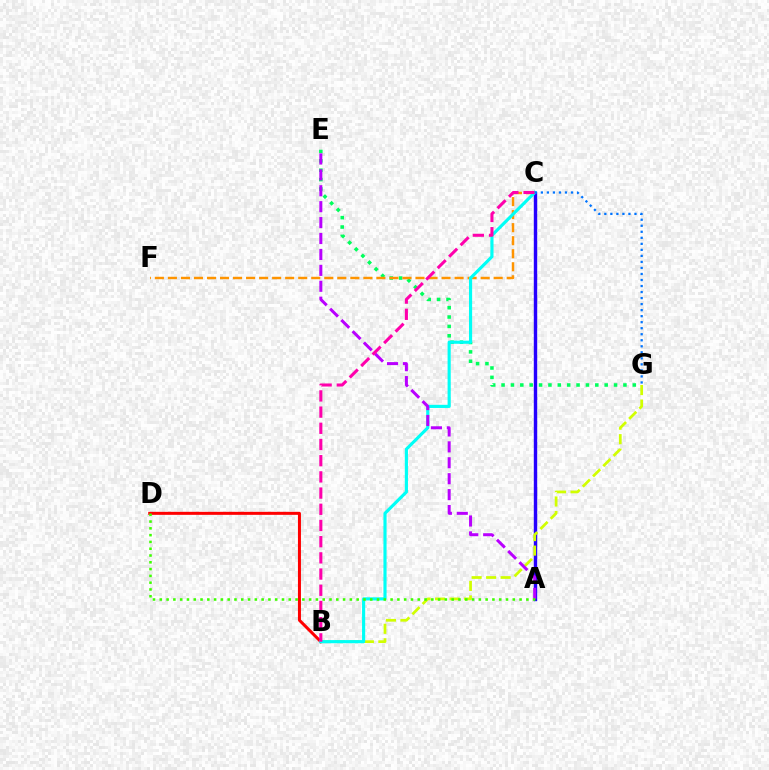{('B', 'D'): [{'color': '#ff0000', 'line_style': 'solid', 'thickness': 2.17}], ('A', 'C'): [{'color': '#2500ff', 'line_style': 'solid', 'thickness': 2.46}], ('E', 'G'): [{'color': '#00ff5c', 'line_style': 'dotted', 'thickness': 2.55}], ('B', 'G'): [{'color': '#d1ff00', 'line_style': 'dashed', 'thickness': 1.97}], ('C', 'F'): [{'color': '#ff9400', 'line_style': 'dashed', 'thickness': 1.77}], ('B', 'C'): [{'color': '#00fff6', 'line_style': 'solid', 'thickness': 2.26}, {'color': '#ff00ac', 'line_style': 'dashed', 'thickness': 2.2}], ('A', 'E'): [{'color': '#b900ff', 'line_style': 'dashed', 'thickness': 2.16}], ('C', 'G'): [{'color': '#0074ff', 'line_style': 'dotted', 'thickness': 1.64}], ('A', 'D'): [{'color': '#3dff00', 'line_style': 'dotted', 'thickness': 1.84}]}